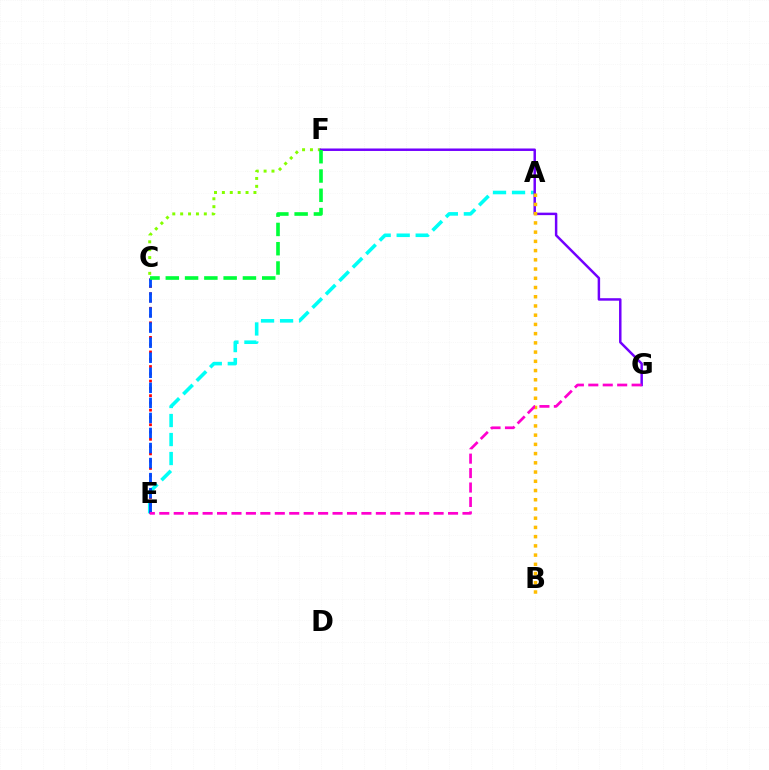{('C', 'F'): [{'color': '#84ff00', 'line_style': 'dotted', 'thickness': 2.14}, {'color': '#00ff39', 'line_style': 'dashed', 'thickness': 2.62}], ('A', 'E'): [{'color': '#00fff6', 'line_style': 'dashed', 'thickness': 2.58}], ('F', 'G'): [{'color': '#7200ff', 'line_style': 'solid', 'thickness': 1.78}], ('A', 'B'): [{'color': '#ffbd00', 'line_style': 'dotted', 'thickness': 2.51}], ('C', 'E'): [{'color': '#ff0000', 'line_style': 'dotted', 'thickness': 1.98}, {'color': '#004bff', 'line_style': 'dashed', 'thickness': 2.04}], ('E', 'G'): [{'color': '#ff00cf', 'line_style': 'dashed', 'thickness': 1.96}]}